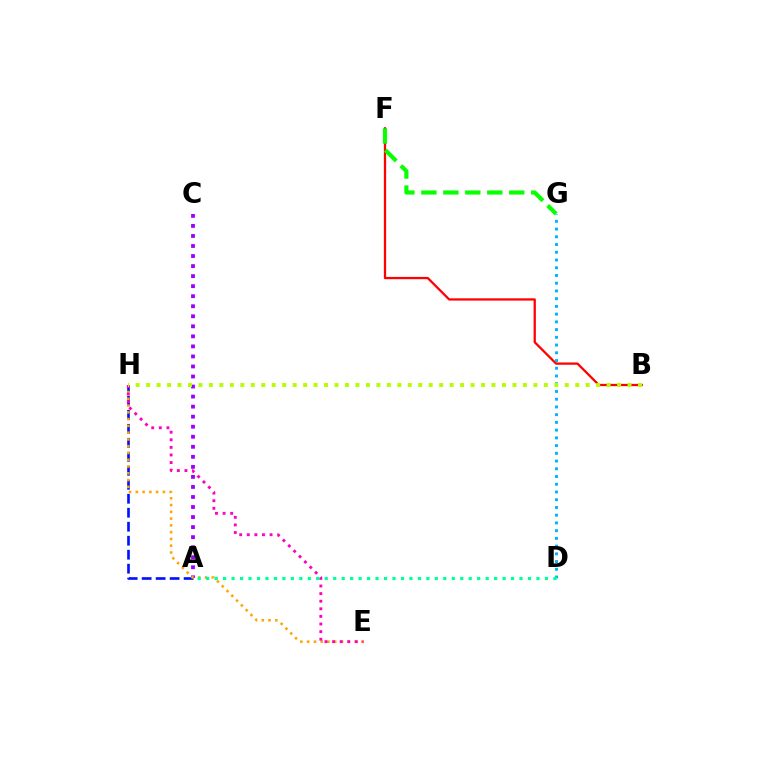{('B', 'F'): [{'color': '#ff0000', 'line_style': 'solid', 'thickness': 1.63}], ('A', 'H'): [{'color': '#0010ff', 'line_style': 'dashed', 'thickness': 1.9}], ('D', 'G'): [{'color': '#00b5ff', 'line_style': 'dotted', 'thickness': 2.1}], ('A', 'C'): [{'color': '#9b00ff', 'line_style': 'dotted', 'thickness': 2.73}], ('E', 'H'): [{'color': '#ffa500', 'line_style': 'dotted', 'thickness': 1.84}, {'color': '#ff00bd', 'line_style': 'dotted', 'thickness': 2.06}], ('F', 'G'): [{'color': '#08ff00', 'line_style': 'dashed', 'thickness': 2.98}], ('A', 'D'): [{'color': '#00ff9d', 'line_style': 'dotted', 'thickness': 2.3}], ('B', 'H'): [{'color': '#b3ff00', 'line_style': 'dotted', 'thickness': 2.84}]}